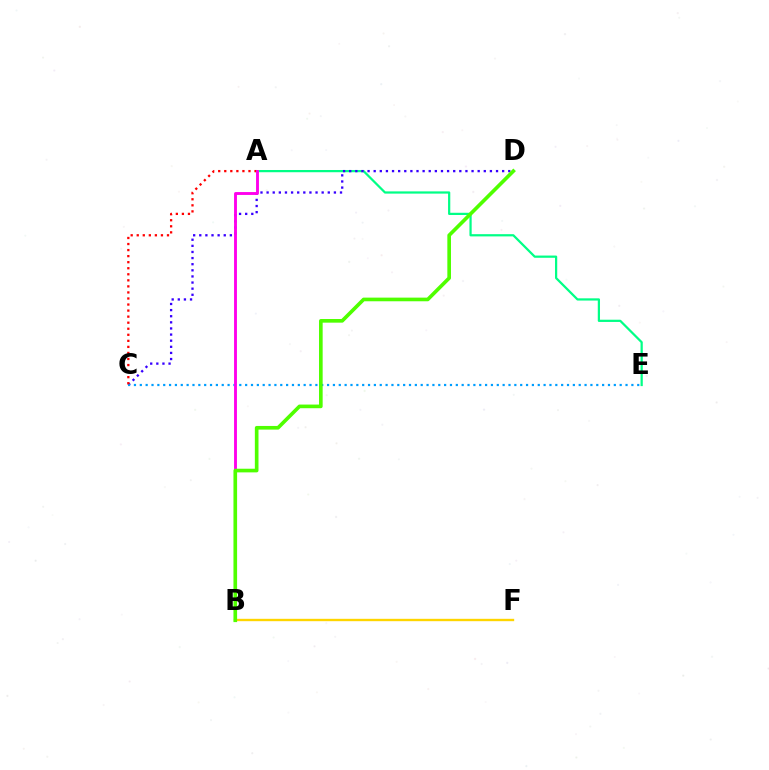{('A', 'E'): [{'color': '#00ff86', 'line_style': 'solid', 'thickness': 1.61}], ('B', 'F'): [{'color': '#ffd500', 'line_style': 'solid', 'thickness': 1.71}], ('C', 'D'): [{'color': '#3700ff', 'line_style': 'dotted', 'thickness': 1.66}], ('C', 'E'): [{'color': '#009eff', 'line_style': 'dotted', 'thickness': 1.59}], ('A', 'C'): [{'color': '#ff0000', 'line_style': 'dotted', 'thickness': 1.64}], ('A', 'B'): [{'color': '#ff00ed', 'line_style': 'solid', 'thickness': 2.07}], ('B', 'D'): [{'color': '#4fff00', 'line_style': 'solid', 'thickness': 2.63}]}